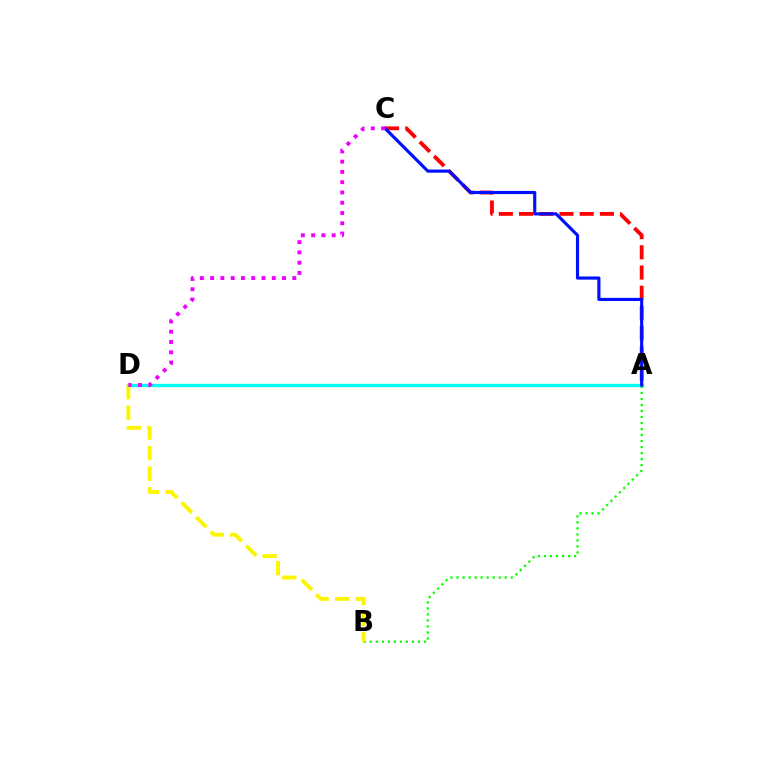{('A', 'C'): [{'color': '#ff0000', 'line_style': 'dashed', 'thickness': 2.75}, {'color': '#0010ff', 'line_style': 'solid', 'thickness': 2.26}], ('A', 'D'): [{'color': '#00fff6', 'line_style': 'solid', 'thickness': 2.4}], ('A', 'B'): [{'color': '#08ff00', 'line_style': 'dotted', 'thickness': 1.64}], ('B', 'D'): [{'color': '#fcf500', 'line_style': 'dashed', 'thickness': 2.8}], ('C', 'D'): [{'color': '#ee00ff', 'line_style': 'dotted', 'thickness': 2.79}]}